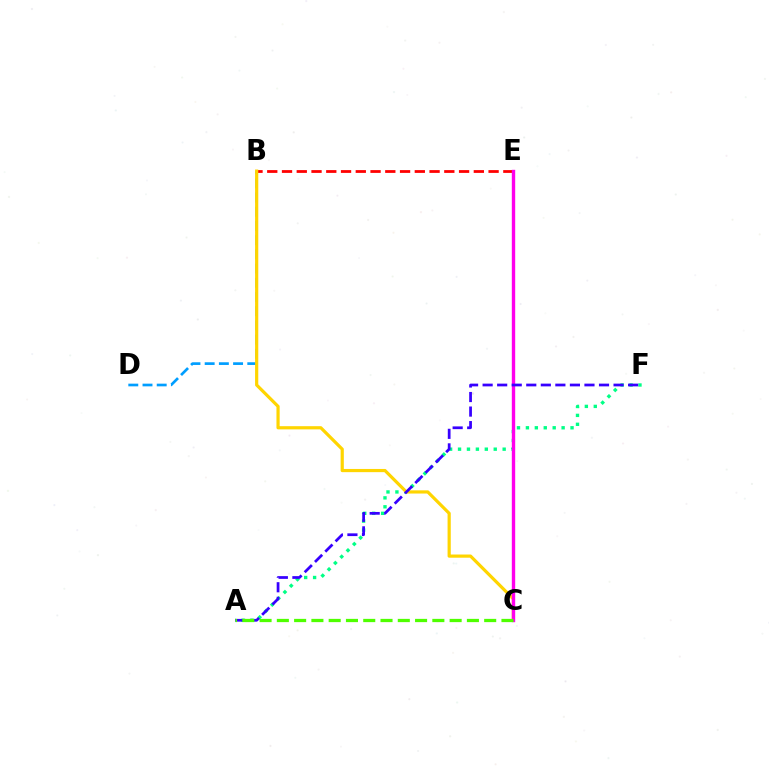{('B', 'D'): [{'color': '#009eff', 'line_style': 'dashed', 'thickness': 1.93}], ('B', 'E'): [{'color': '#ff0000', 'line_style': 'dashed', 'thickness': 2.0}], ('A', 'F'): [{'color': '#00ff86', 'line_style': 'dotted', 'thickness': 2.43}, {'color': '#3700ff', 'line_style': 'dashed', 'thickness': 1.98}], ('B', 'C'): [{'color': '#ffd500', 'line_style': 'solid', 'thickness': 2.3}], ('C', 'E'): [{'color': '#ff00ed', 'line_style': 'solid', 'thickness': 2.43}], ('A', 'C'): [{'color': '#4fff00', 'line_style': 'dashed', 'thickness': 2.35}]}